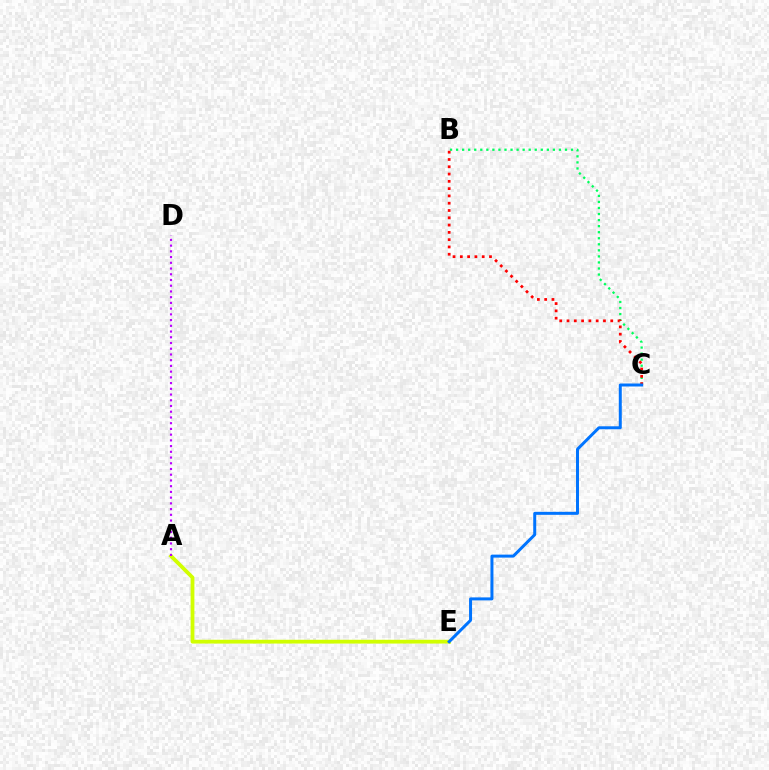{('B', 'C'): [{'color': '#00ff5c', 'line_style': 'dotted', 'thickness': 1.64}, {'color': '#ff0000', 'line_style': 'dotted', 'thickness': 1.98}], ('A', 'E'): [{'color': '#d1ff00', 'line_style': 'solid', 'thickness': 2.73}], ('A', 'D'): [{'color': '#b900ff', 'line_style': 'dotted', 'thickness': 1.56}], ('C', 'E'): [{'color': '#0074ff', 'line_style': 'solid', 'thickness': 2.15}]}